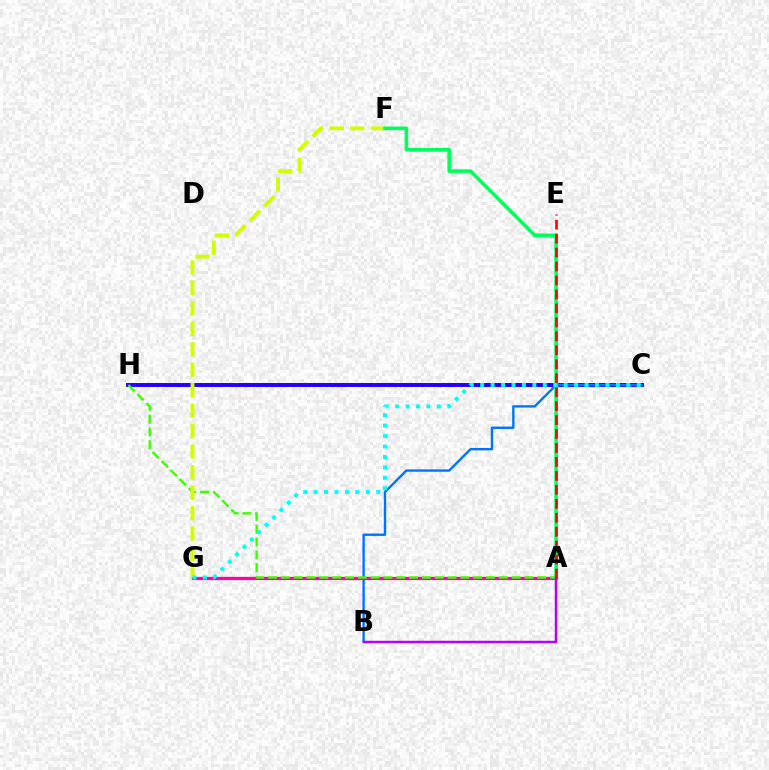{('C', 'H'): [{'color': '#2500ff', 'line_style': 'solid', 'thickness': 2.84}], ('B', 'C'): [{'color': '#0074ff', 'line_style': 'solid', 'thickness': 1.72}], ('A', 'G'): [{'color': '#ff9400', 'line_style': 'solid', 'thickness': 1.52}, {'color': '#ff00ac', 'line_style': 'solid', 'thickness': 2.31}], ('A', 'H'): [{'color': '#3dff00', 'line_style': 'dashed', 'thickness': 1.74}], ('F', 'G'): [{'color': '#d1ff00', 'line_style': 'dashed', 'thickness': 2.78}], ('A', 'F'): [{'color': '#00ff5c', 'line_style': 'solid', 'thickness': 2.59}], ('A', 'B'): [{'color': '#b900ff', 'line_style': 'solid', 'thickness': 1.8}], ('A', 'E'): [{'color': '#ff0000', 'line_style': 'dashed', 'thickness': 1.9}], ('C', 'G'): [{'color': '#00fff6', 'line_style': 'dotted', 'thickness': 2.84}]}